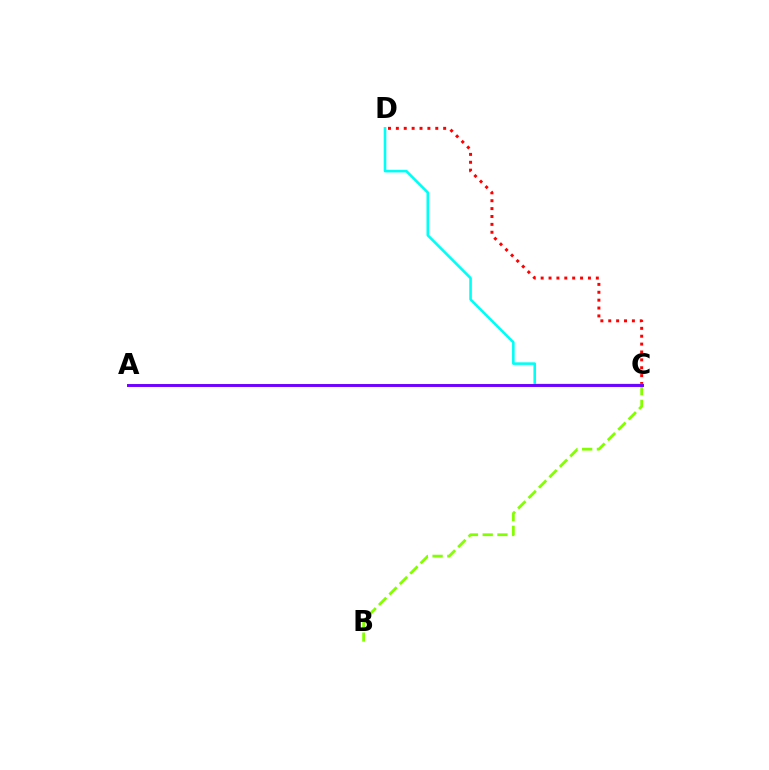{('B', 'C'): [{'color': '#84ff00', 'line_style': 'dashed', 'thickness': 2.0}], ('C', 'D'): [{'color': '#ff0000', 'line_style': 'dotted', 'thickness': 2.14}, {'color': '#00fff6', 'line_style': 'solid', 'thickness': 1.87}], ('A', 'C'): [{'color': '#7200ff', 'line_style': 'solid', 'thickness': 2.11}]}